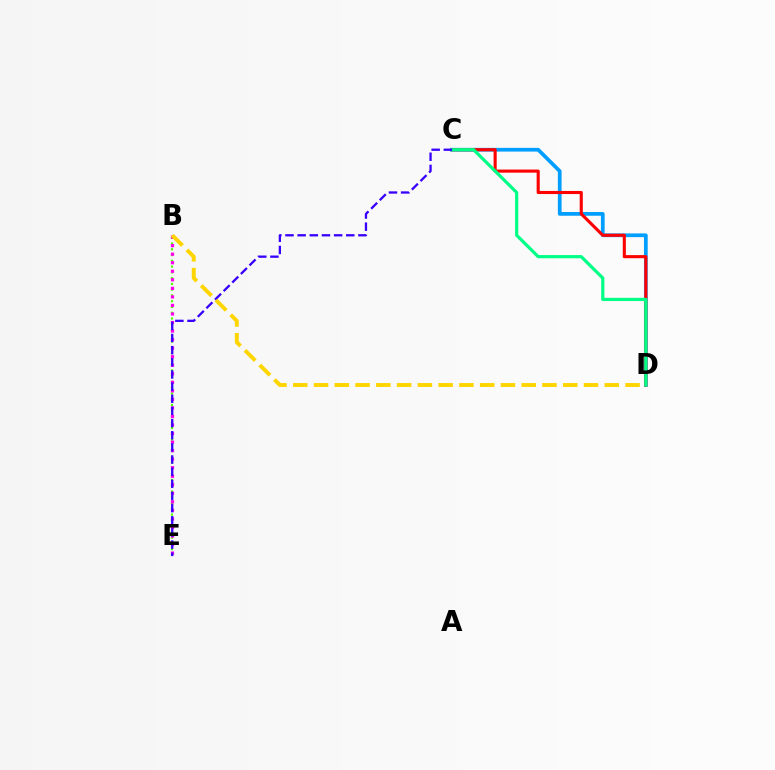{('B', 'E'): [{'color': '#4fff00', 'line_style': 'dotted', 'thickness': 1.57}, {'color': '#ff00ed', 'line_style': 'dotted', 'thickness': 2.32}], ('C', 'D'): [{'color': '#009eff', 'line_style': 'solid', 'thickness': 2.68}, {'color': '#ff0000', 'line_style': 'solid', 'thickness': 2.23}, {'color': '#00ff86', 'line_style': 'solid', 'thickness': 2.31}], ('C', 'E'): [{'color': '#3700ff', 'line_style': 'dashed', 'thickness': 1.65}], ('B', 'D'): [{'color': '#ffd500', 'line_style': 'dashed', 'thickness': 2.82}]}